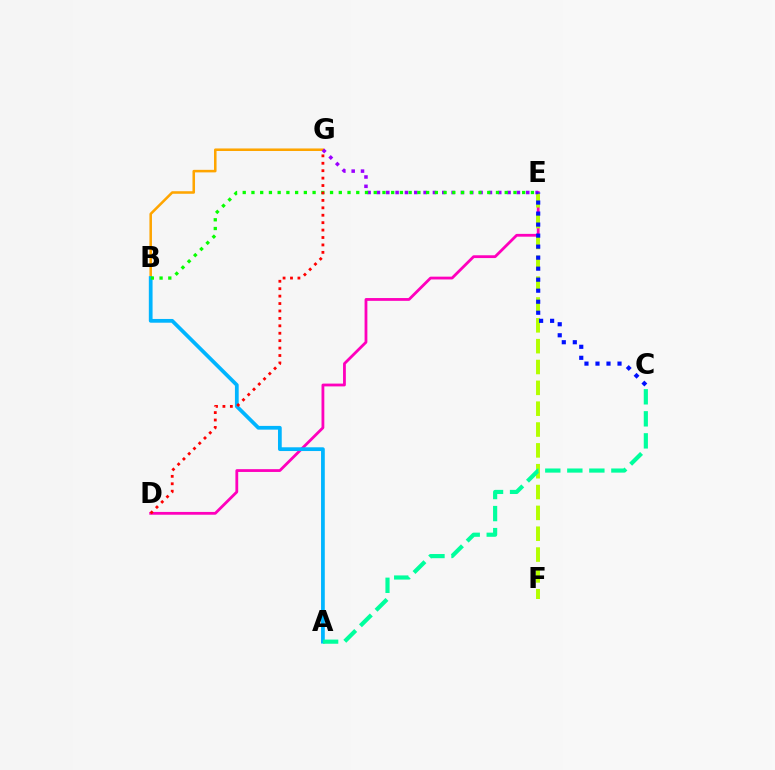{('D', 'E'): [{'color': '#ff00bd', 'line_style': 'solid', 'thickness': 2.01}], ('B', 'G'): [{'color': '#ffa500', 'line_style': 'solid', 'thickness': 1.83}], ('A', 'B'): [{'color': '#00b5ff', 'line_style': 'solid', 'thickness': 2.7}], ('E', 'F'): [{'color': '#b3ff00', 'line_style': 'dashed', 'thickness': 2.83}], ('E', 'G'): [{'color': '#9b00ff', 'line_style': 'dotted', 'thickness': 2.54}], ('A', 'C'): [{'color': '#00ff9d', 'line_style': 'dashed', 'thickness': 2.99}], ('C', 'E'): [{'color': '#0010ff', 'line_style': 'dotted', 'thickness': 2.99}], ('B', 'E'): [{'color': '#08ff00', 'line_style': 'dotted', 'thickness': 2.37}], ('D', 'G'): [{'color': '#ff0000', 'line_style': 'dotted', 'thickness': 2.02}]}